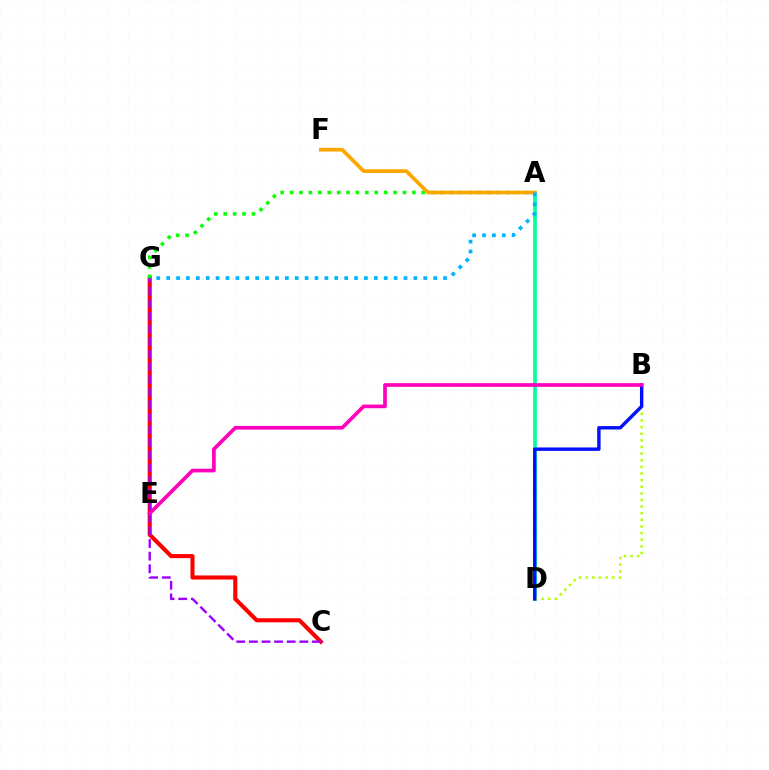{('C', 'G'): [{'color': '#ff0000', 'line_style': 'solid', 'thickness': 2.95}, {'color': '#9b00ff', 'line_style': 'dashed', 'thickness': 1.71}], ('A', 'D'): [{'color': '#00ff9d', 'line_style': 'solid', 'thickness': 2.64}], ('A', 'G'): [{'color': '#08ff00', 'line_style': 'dotted', 'thickness': 2.55}, {'color': '#00b5ff', 'line_style': 'dotted', 'thickness': 2.69}], ('A', 'F'): [{'color': '#ffa500', 'line_style': 'solid', 'thickness': 2.67}], ('B', 'D'): [{'color': '#b3ff00', 'line_style': 'dotted', 'thickness': 1.8}, {'color': '#0010ff', 'line_style': 'solid', 'thickness': 2.45}], ('B', 'E'): [{'color': '#ff00bd', 'line_style': 'solid', 'thickness': 2.66}]}